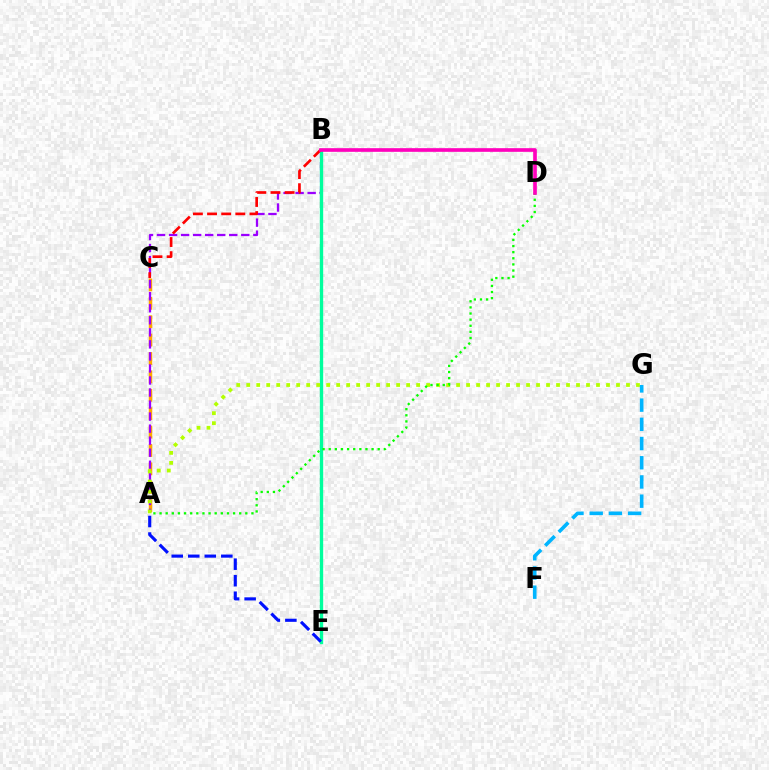{('A', 'C'): [{'color': '#ffa500', 'line_style': 'dashed', 'thickness': 2.5}], ('A', 'B'): [{'color': '#9b00ff', 'line_style': 'dashed', 'thickness': 1.64}], ('B', 'E'): [{'color': '#00ff9d', 'line_style': 'solid', 'thickness': 2.41}], ('B', 'C'): [{'color': '#ff0000', 'line_style': 'dashed', 'thickness': 1.92}], ('A', 'G'): [{'color': '#b3ff00', 'line_style': 'dotted', 'thickness': 2.72}], ('A', 'E'): [{'color': '#0010ff', 'line_style': 'dashed', 'thickness': 2.25}], ('A', 'D'): [{'color': '#08ff00', 'line_style': 'dotted', 'thickness': 1.66}], ('F', 'G'): [{'color': '#00b5ff', 'line_style': 'dashed', 'thickness': 2.61}], ('B', 'D'): [{'color': '#ff00bd', 'line_style': 'solid', 'thickness': 2.63}]}